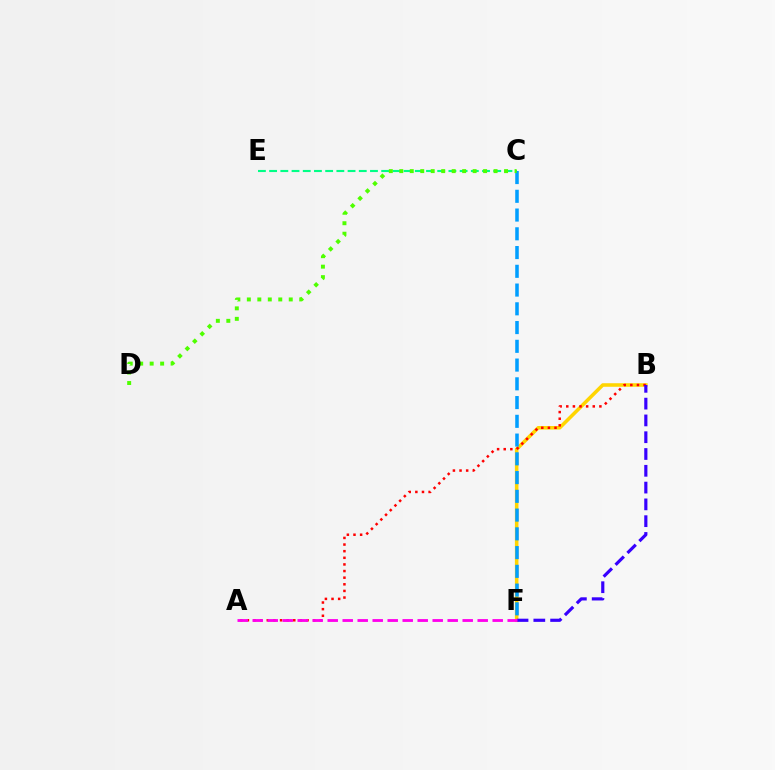{('C', 'E'): [{'color': '#00ff86', 'line_style': 'dashed', 'thickness': 1.52}], ('B', 'F'): [{'color': '#ffd500', 'line_style': 'solid', 'thickness': 2.55}, {'color': '#3700ff', 'line_style': 'dashed', 'thickness': 2.28}], ('A', 'B'): [{'color': '#ff0000', 'line_style': 'dotted', 'thickness': 1.8}], ('A', 'F'): [{'color': '#ff00ed', 'line_style': 'dashed', 'thickness': 2.04}], ('C', 'F'): [{'color': '#009eff', 'line_style': 'dashed', 'thickness': 2.55}], ('C', 'D'): [{'color': '#4fff00', 'line_style': 'dotted', 'thickness': 2.85}]}